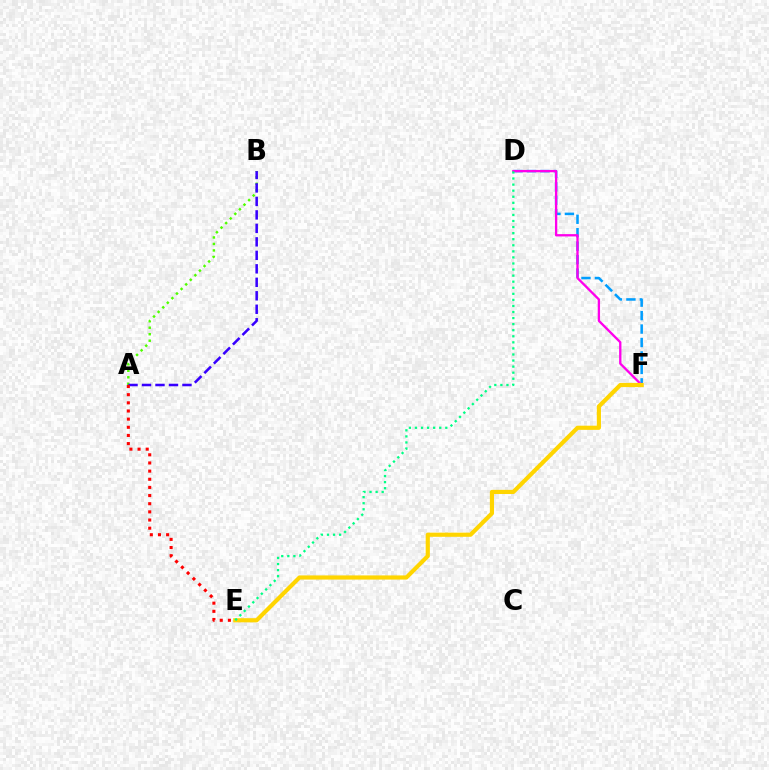{('D', 'F'): [{'color': '#009eff', 'line_style': 'dashed', 'thickness': 1.83}, {'color': '#ff00ed', 'line_style': 'solid', 'thickness': 1.67}], ('A', 'B'): [{'color': '#4fff00', 'line_style': 'dotted', 'thickness': 1.76}, {'color': '#3700ff', 'line_style': 'dashed', 'thickness': 1.83}], ('E', 'F'): [{'color': '#ffd500', 'line_style': 'solid', 'thickness': 2.99}], ('D', 'E'): [{'color': '#00ff86', 'line_style': 'dotted', 'thickness': 1.65}], ('A', 'E'): [{'color': '#ff0000', 'line_style': 'dotted', 'thickness': 2.21}]}